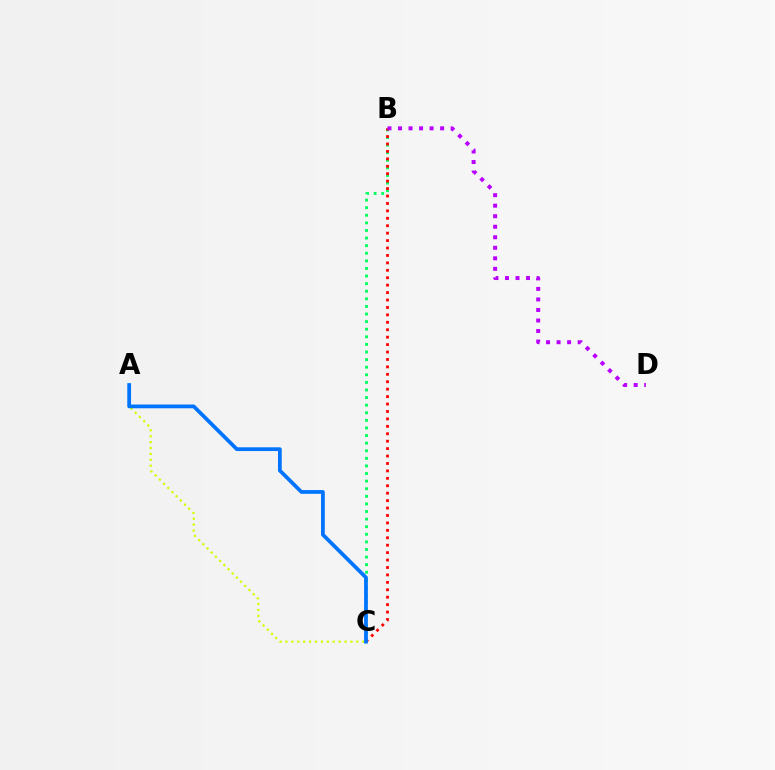{('A', 'C'): [{'color': '#d1ff00', 'line_style': 'dotted', 'thickness': 1.6}, {'color': '#0074ff', 'line_style': 'solid', 'thickness': 2.7}], ('B', 'C'): [{'color': '#00ff5c', 'line_style': 'dotted', 'thickness': 2.06}, {'color': '#ff0000', 'line_style': 'dotted', 'thickness': 2.02}], ('B', 'D'): [{'color': '#b900ff', 'line_style': 'dotted', 'thickness': 2.86}]}